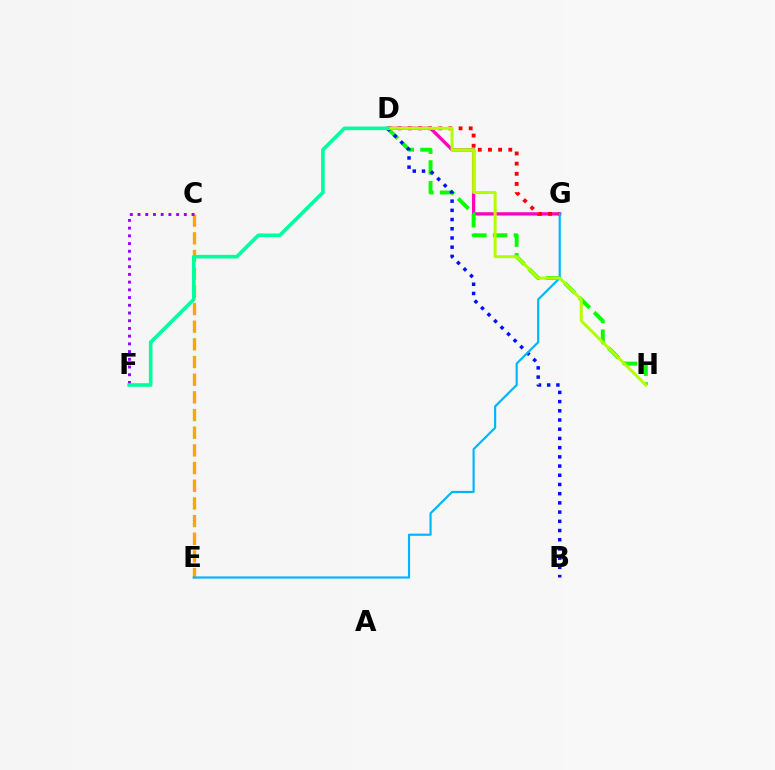{('C', 'E'): [{'color': '#ffa500', 'line_style': 'dashed', 'thickness': 2.4}], ('D', 'G'): [{'color': '#ff00bd', 'line_style': 'solid', 'thickness': 2.37}, {'color': '#ff0000', 'line_style': 'dotted', 'thickness': 2.76}], ('C', 'F'): [{'color': '#9b00ff', 'line_style': 'dotted', 'thickness': 2.1}], ('D', 'H'): [{'color': '#08ff00', 'line_style': 'dashed', 'thickness': 2.83}, {'color': '#b3ff00', 'line_style': 'solid', 'thickness': 2.16}], ('B', 'D'): [{'color': '#0010ff', 'line_style': 'dotted', 'thickness': 2.5}], ('E', 'G'): [{'color': '#00b5ff', 'line_style': 'solid', 'thickness': 1.56}], ('D', 'F'): [{'color': '#00ff9d', 'line_style': 'solid', 'thickness': 2.6}]}